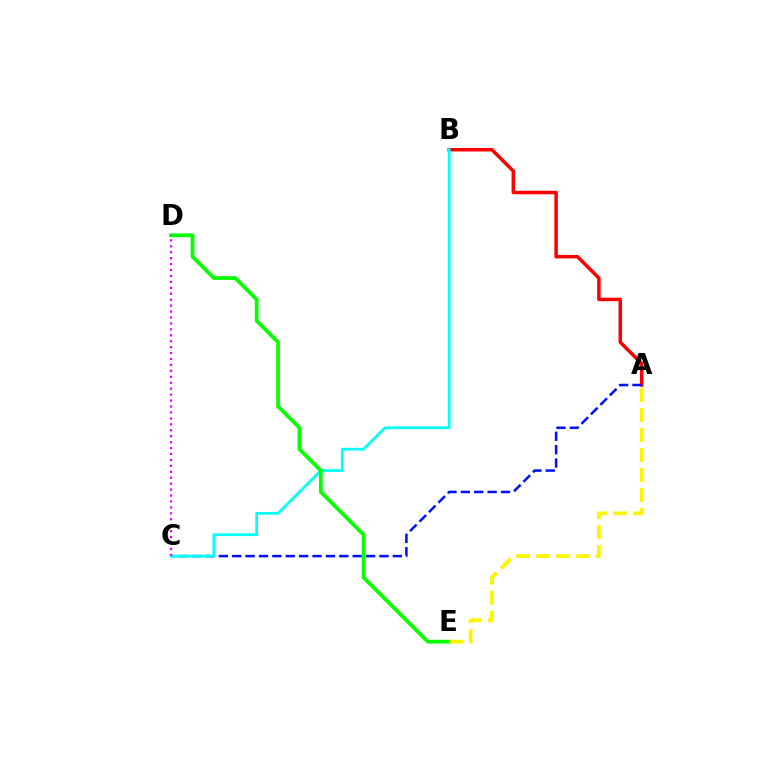{('A', 'B'): [{'color': '#ff0000', 'line_style': 'solid', 'thickness': 2.52}], ('A', 'C'): [{'color': '#0010ff', 'line_style': 'dashed', 'thickness': 1.82}], ('B', 'C'): [{'color': '#00fff6', 'line_style': 'solid', 'thickness': 1.98}], ('D', 'E'): [{'color': '#08ff00', 'line_style': 'solid', 'thickness': 2.71}], ('A', 'E'): [{'color': '#fcf500', 'line_style': 'dashed', 'thickness': 2.71}], ('C', 'D'): [{'color': '#ee00ff', 'line_style': 'dotted', 'thickness': 1.61}]}